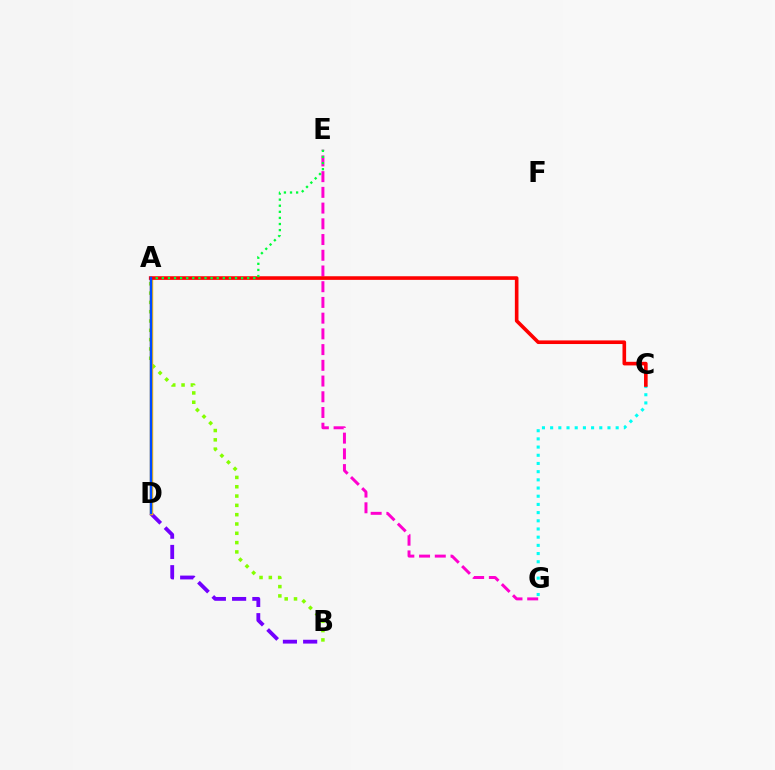{('E', 'G'): [{'color': '#ff00cf', 'line_style': 'dashed', 'thickness': 2.14}], ('C', 'G'): [{'color': '#00fff6', 'line_style': 'dotted', 'thickness': 2.23}], ('A', 'B'): [{'color': '#84ff00', 'line_style': 'dotted', 'thickness': 2.53}], ('B', 'D'): [{'color': '#7200ff', 'line_style': 'dashed', 'thickness': 2.75}], ('A', 'D'): [{'color': '#ffbd00', 'line_style': 'solid', 'thickness': 2.49}, {'color': '#004bff', 'line_style': 'solid', 'thickness': 1.79}], ('A', 'C'): [{'color': '#ff0000', 'line_style': 'solid', 'thickness': 2.61}], ('A', 'E'): [{'color': '#00ff39', 'line_style': 'dotted', 'thickness': 1.66}]}